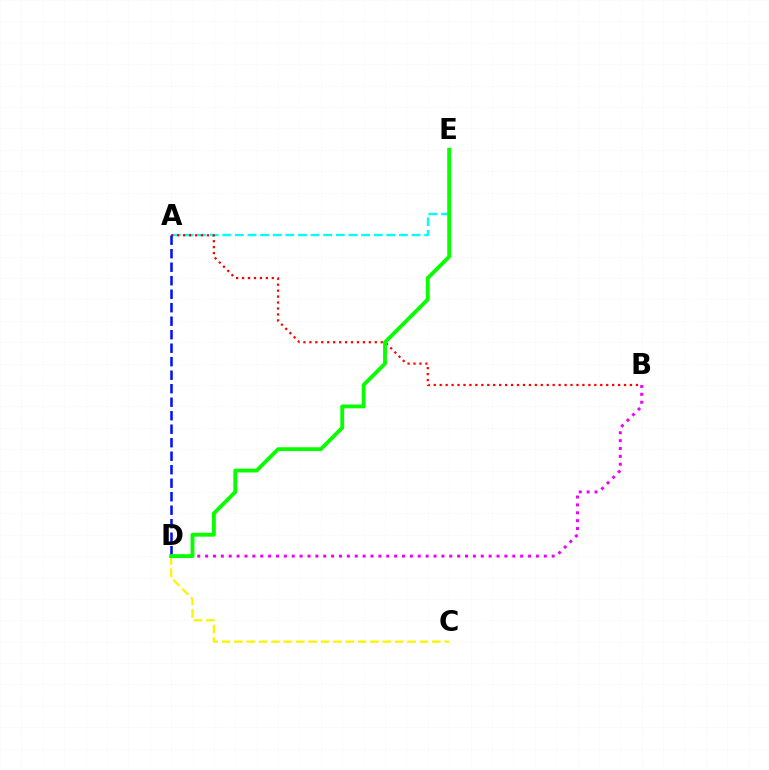{('A', 'E'): [{'color': '#00fff6', 'line_style': 'dashed', 'thickness': 1.71}], ('A', 'B'): [{'color': '#ff0000', 'line_style': 'dotted', 'thickness': 1.62}], ('C', 'D'): [{'color': '#fcf500', 'line_style': 'dashed', 'thickness': 1.68}], ('B', 'D'): [{'color': '#ee00ff', 'line_style': 'dotted', 'thickness': 2.14}], ('A', 'D'): [{'color': '#0010ff', 'line_style': 'dashed', 'thickness': 1.83}], ('D', 'E'): [{'color': '#08ff00', 'line_style': 'solid', 'thickness': 2.77}]}